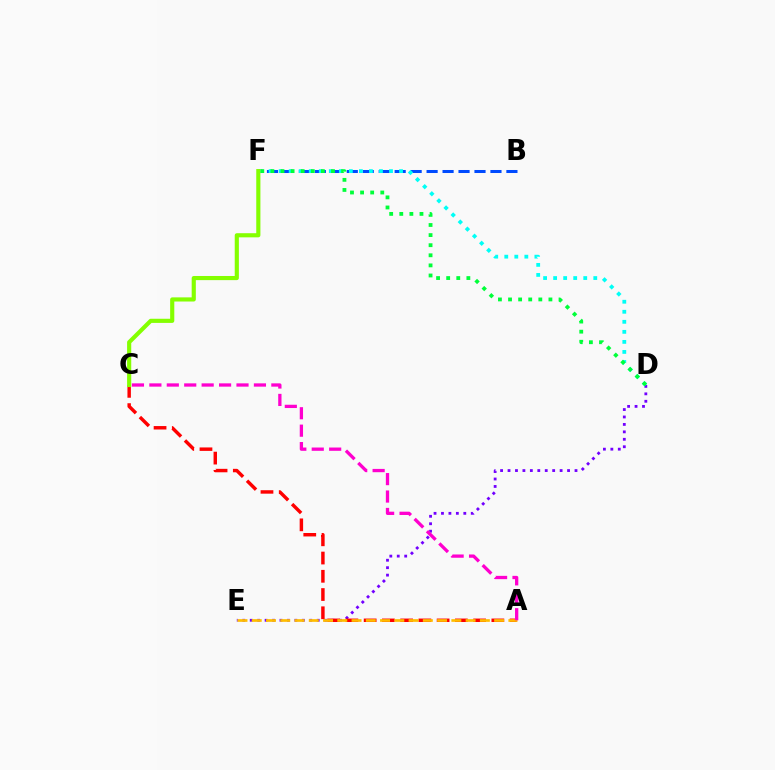{('D', 'E'): [{'color': '#7200ff', 'line_style': 'dotted', 'thickness': 2.02}], ('A', 'C'): [{'color': '#ff0000', 'line_style': 'dashed', 'thickness': 2.48}, {'color': '#ff00cf', 'line_style': 'dashed', 'thickness': 2.37}], ('B', 'F'): [{'color': '#004bff', 'line_style': 'dashed', 'thickness': 2.17}], ('A', 'E'): [{'color': '#ffbd00', 'line_style': 'dashed', 'thickness': 1.94}], ('D', 'F'): [{'color': '#00fff6', 'line_style': 'dotted', 'thickness': 2.73}, {'color': '#00ff39', 'line_style': 'dotted', 'thickness': 2.74}], ('C', 'F'): [{'color': '#84ff00', 'line_style': 'solid', 'thickness': 2.98}]}